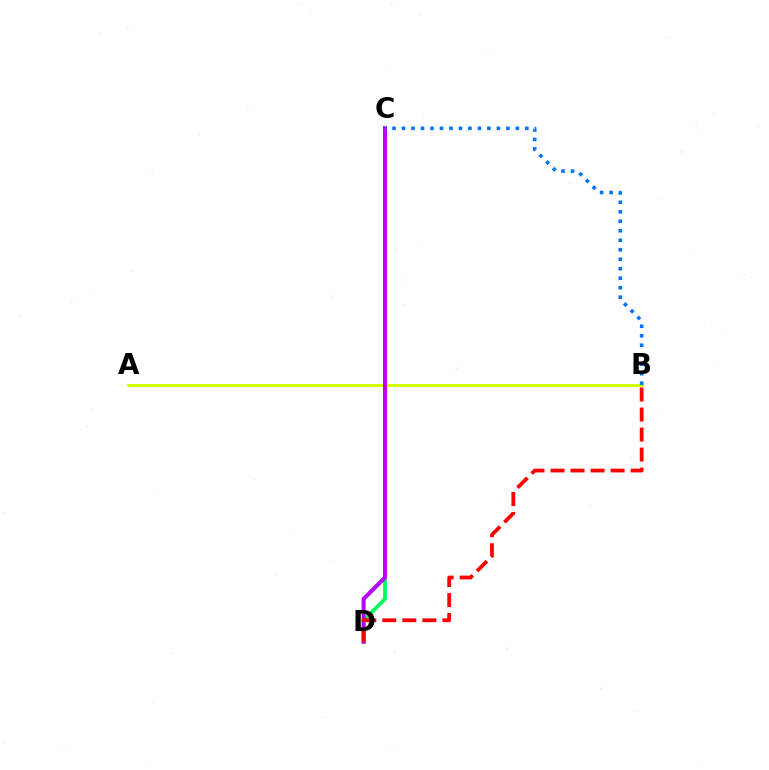{('A', 'B'): [{'color': '#d1ff00', 'line_style': 'solid', 'thickness': 2.04}], ('C', 'D'): [{'color': '#00ff5c', 'line_style': 'solid', 'thickness': 2.73}, {'color': '#b900ff', 'line_style': 'solid', 'thickness': 2.9}], ('B', 'C'): [{'color': '#0074ff', 'line_style': 'dotted', 'thickness': 2.58}], ('B', 'D'): [{'color': '#ff0000', 'line_style': 'dashed', 'thickness': 2.72}]}